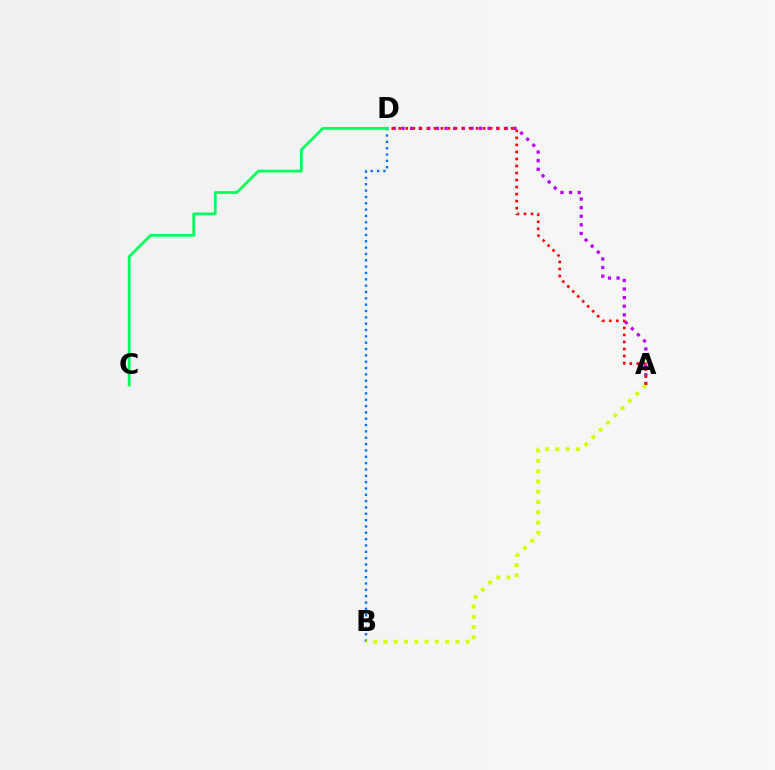{('A', 'D'): [{'color': '#b900ff', 'line_style': 'dotted', 'thickness': 2.34}, {'color': '#ff0000', 'line_style': 'dotted', 'thickness': 1.91}], ('B', 'D'): [{'color': '#0074ff', 'line_style': 'dotted', 'thickness': 1.72}], ('A', 'B'): [{'color': '#d1ff00', 'line_style': 'dotted', 'thickness': 2.79}], ('C', 'D'): [{'color': '#00ff5c', 'line_style': 'solid', 'thickness': 1.99}]}